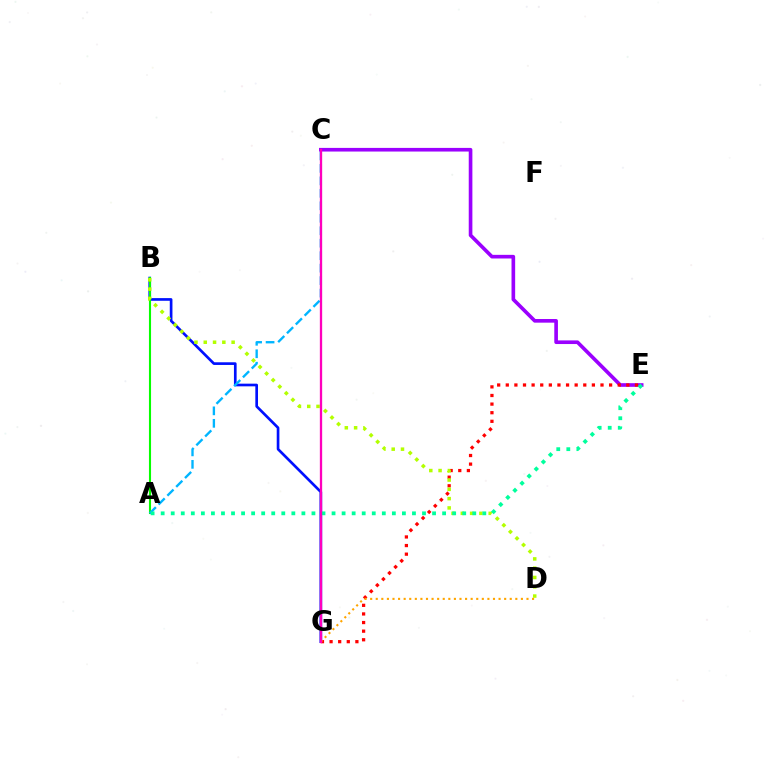{('C', 'E'): [{'color': '#9b00ff', 'line_style': 'solid', 'thickness': 2.62}], ('B', 'G'): [{'color': '#0010ff', 'line_style': 'solid', 'thickness': 1.92}], ('E', 'G'): [{'color': '#ff0000', 'line_style': 'dotted', 'thickness': 2.34}], ('A', 'B'): [{'color': '#08ff00', 'line_style': 'solid', 'thickness': 1.51}], ('B', 'D'): [{'color': '#b3ff00', 'line_style': 'dotted', 'thickness': 2.52}], ('A', 'C'): [{'color': '#00b5ff', 'line_style': 'dashed', 'thickness': 1.69}], ('A', 'E'): [{'color': '#00ff9d', 'line_style': 'dotted', 'thickness': 2.73}], ('D', 'G'): [{'color': '#ffa500', 'line_style': 'dotted', 'thickness': 1.52}], ('C', 'G'): [{'color': '#ff00bd', 'line_style': 'solid', 'thickness': 1.66}]}